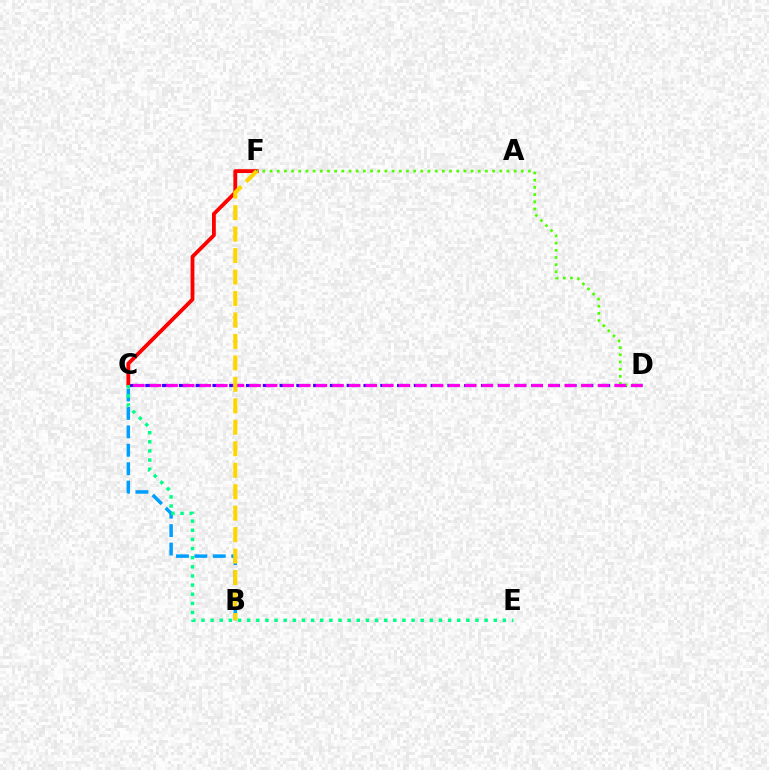{('B', 'C'): [{'color': '#009eff', 'line_style': 'dashed', 'thickness': 2.5}], ('C', 'D'): [{'color': '#3700ff', 'line_style': 'dashed', 'thickness': 2.28}, {'color': '#ff00ed', 'line_style': 'dashed', 'thickness': 2.25}], ('C', 'F'): [{'color': '#ff0000', 'line_style': 'solid', 'thickness': 2.75}], ('D', 'F'): [{'color': '#4fff00', 'line_style': 'dotted', 'thickness': 1.95}], ('C', 'E'): [{'color': '#00ff86', 'line_style': 'dotted', 'thickness': 2.48}], ('B', 'F'): [{'color': '#ffd500', 'line_style': 'dashed', 'thickness': 2.92}]}